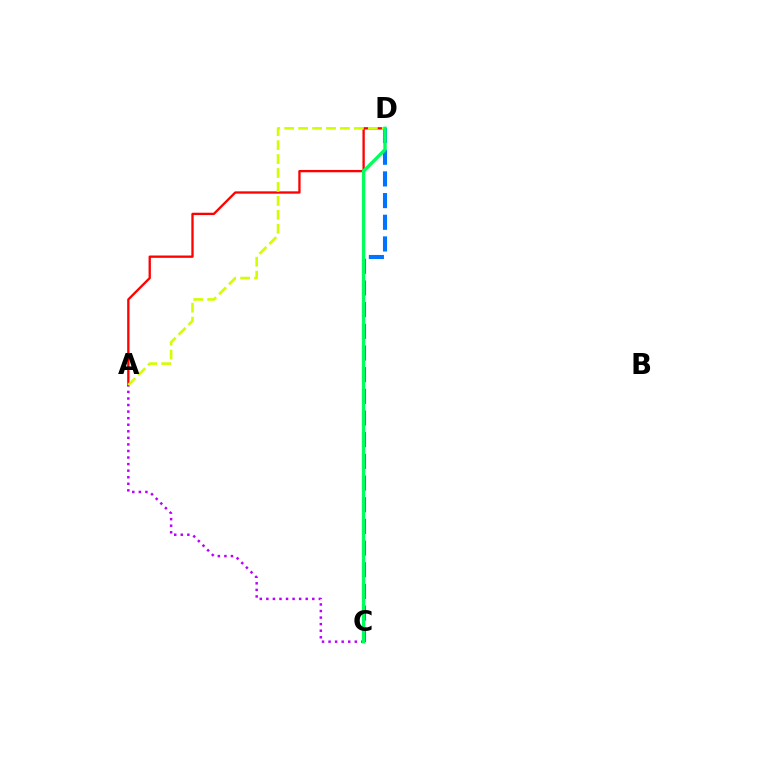{('A', 'D'): [{'color': '#ff0000', 'line_style': 'solid', 'thickness': 1.67}, {'color': '#d1ff00', 'line_style': 'dashed', 'thickness': 1.89}], ('A', 'C'): [{'color': '#b900ff', 'line_style': 'dotted', 'thickness': 1.78}], ('C', 'D'): [{'color': '#0074ff', 'line_style': 'dashed', 'thickness': 2.94}, {'color': '#00ff5c', 'line_style': 'solid', 'thickness': 2.43}]}